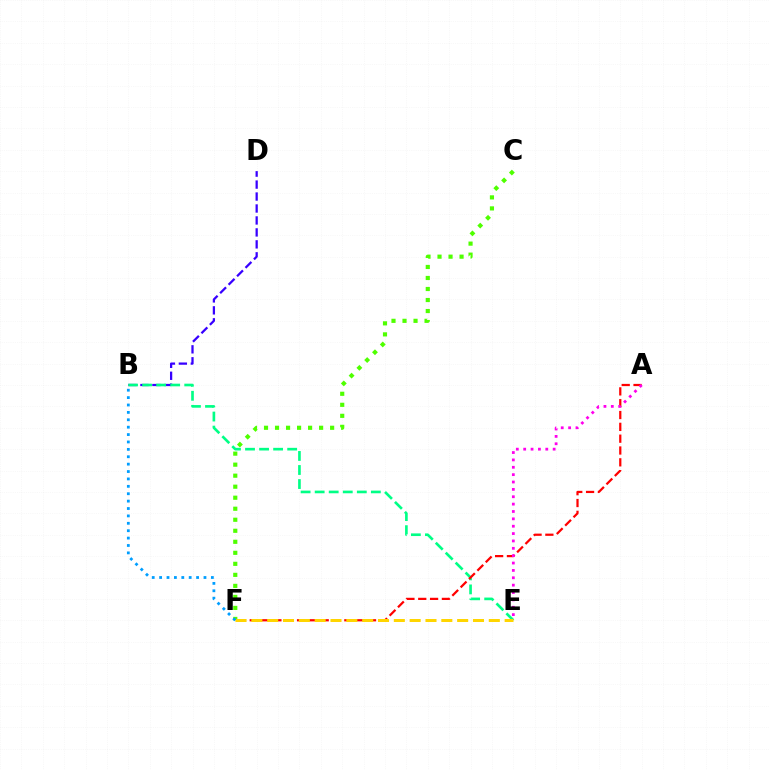{('B', 'D'): [{'color': '#3700ff', 'line_style': 'dashed', 'thickness': 1.62}], ('C', 'F'): [{'color': '#4fff00', 'line_style': 'dotted', 'thickness': 2.99}], ('B', 'E'): [{'color': '#00ff86', 'line_style': 'dashed', 'thickness': 1.91}], ('A', 'F'): [{'color': '#ff0000', 'line_style': 'dashed', 'thickness': 1.61}], ('E', 'F'): [{'color': '#ffd500', 'line_style': 'dashed', 'thickness': 2.15}], ('B', 'F'): [{'color': '#009eff', 'line_style': 'dotted', 'thickness': 2.01}], ('A', 'E'): [{'color': '#ff00ed', 'line_style': 'dotted', 'thickness': 2.0}]}